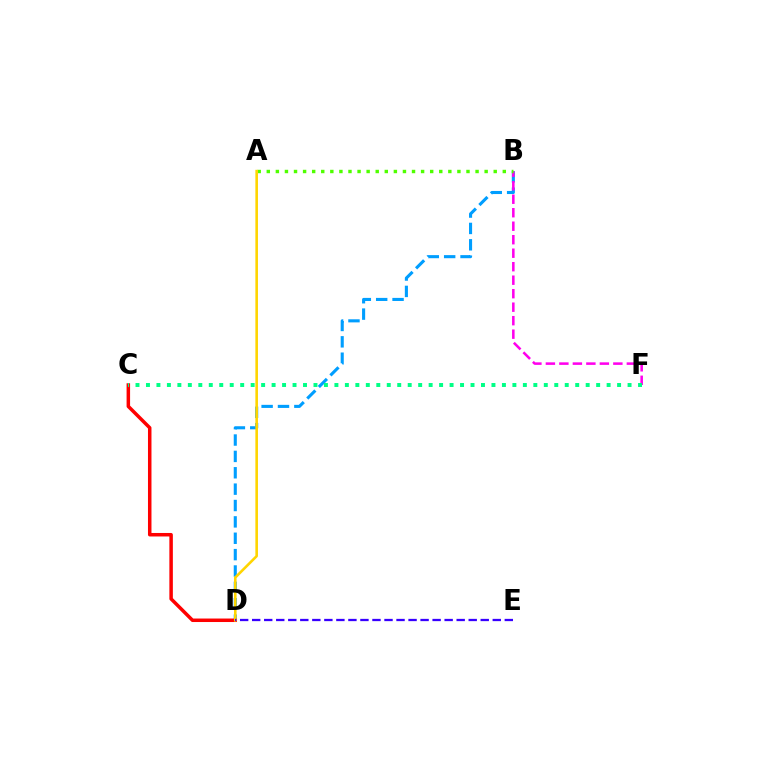{('B', 'D'): [{'color': '#009eff', 'line_style': 'dashed', 'thickness': 2.22}], ('B', 'F'): [{'color': '#ff00ed', 'line_style': 'dashed', 'thickness': 1.83}], ('A', 'B'): [{'color': '#4fff00', 'line_style': 'dotted', 'thickness': 2.47}], ('C', 'D'): [{'color': '#ff0000', 'line_style': 'solid', 'thickness': 2.52}], ('A', 'D'): [{'color': '#ffd500', 'line_style': 'solid', 'thickness': 1.88}], ('C', 'F'): [{'color': '#00ff86', 'line_style': 'dotted', 'thickness': 2.84}], ('D', 'E'): [{'color': '#3700ff', 'line_style': 'dashed', 'thickness': 1.63}]}